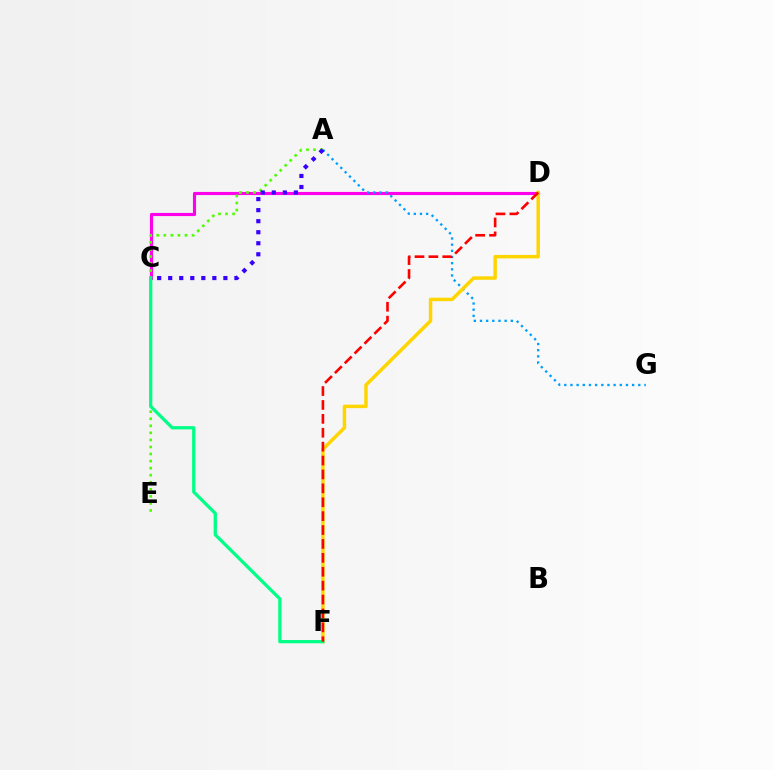{('C', 'D'): [{'color': '#ff00ed', 'line_style': 'solid', 'thickness': 2.25}], ('A', 'E'): [{'color': '#4fff00', 'line_style': 'dotted', 'thickness': 1.92}], ('A', 'G'): [{'color': '#009eff', 'line_style': 'dotted', 'thickness': 1.68}], ('D', 'F'): [{'color': '#ffd500', 'line_style': 'solid', 'thickness': 2.5}, {'color': '#ff0000', 'line_style': 'dashed', 'thickness': 1.89}], ('A', 'C'): [{'color': '#3700ff', 'line_style': 'dotted', 'thickness': 3.0}], ('C', 'F'): [{'color': '#00ff86', 'line_style': 'solid', 'thickness': 2.34}]}